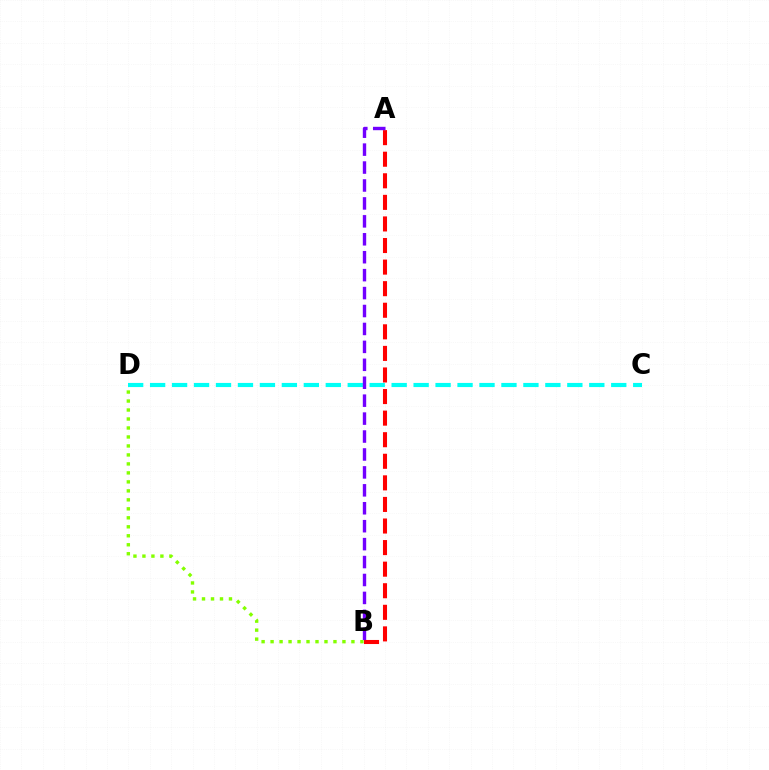{('A', 'B'): [{'color': '#ff0000', 'line_style': 'dashed', 'thickness': 2.93}, {'color': '#7200ff', 'line_style': 'dashed', 'thickness': 2.44}], ('C', 'D'): [{'color': '#00fff6', 'line_style': 'dashed', 'thickness': 2.98}], ('B', 'D'): [{'color': '#84ff00', 'line_style': 'dotted', 'thickness': 2.44}]}